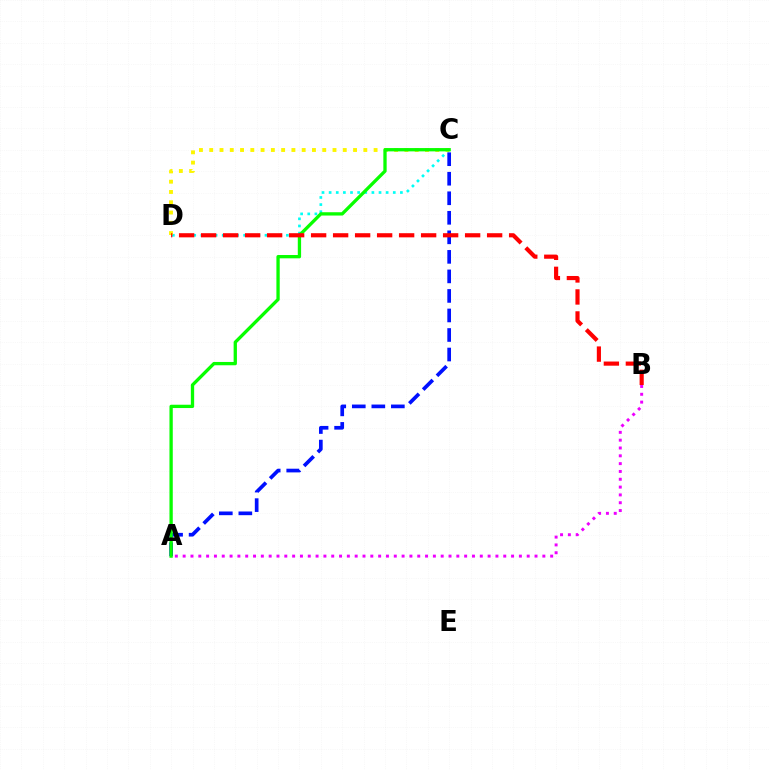{('C', 'D'): [{'color': '#00fff6', 'line_style': 'dotted', 'thickness': 1.94}, {'color': '#fcf500', 'line_style': 'dotted', 'thickness': 2.79}], ('A', 'C'): [{'color': '#0010ff', 'line_style': 'dashed', 'thickness': 2.65}, {'color': '#08ff00', 'line_style': 'solid', 'thickness': 2.38}], ('A', 'B'): [{'color': '#ee00ff', 'line_style': 'dotted', 'thickness': 2.12}], ('B', 'D'): [{'color': '#ff0000', 'line_style': 'dashed', 'thickness': 2.99}]}